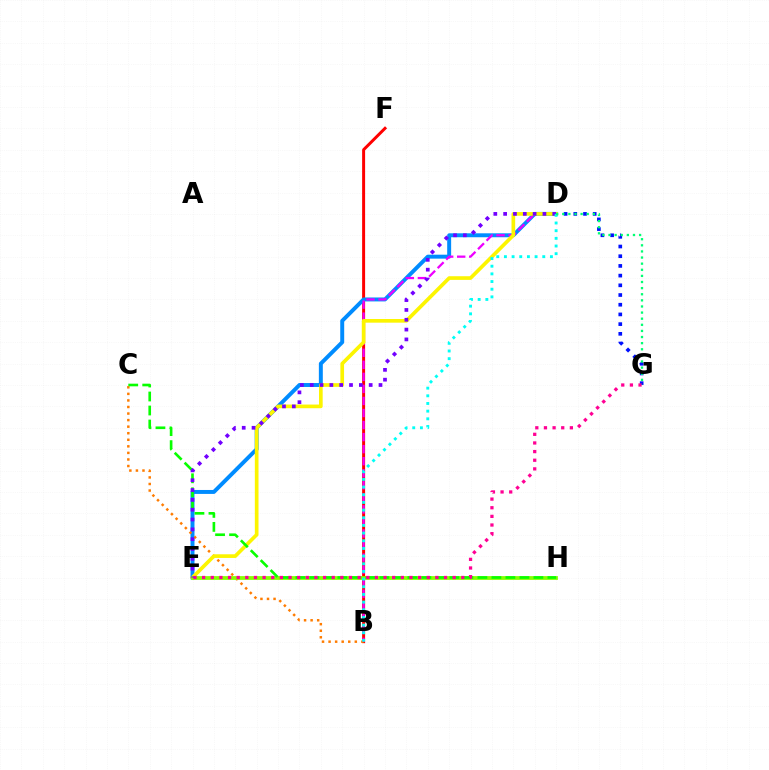{('D', 'G'): [{'color': '#0010ff', 'line_style': 'dotted', 'thickness': 2.64}, {'color': '#00ff74', 'line_style': 'dotted', 'thickness': 1.66}], ('B', 'F'): [{'color': '#ff0000', 'line_style': 'solid', 'thickness': 2.14}], ('D', 'E'): [{'color': '#008cff', 'line_style': 'solid', 'thickness': 2.84}, {'color': '#fcf500', 'line_style': 'solid', 'thickness': 2.64}, {'color': '#7200ff', 'line_style': 'dotted', 'thickness': 2.67}], ('B', 'C'): [{'color': '#ff7c00', 'line_style': 'dotted', 'thickness': 1.78}], ('B', 'D'): [{'color': '#ee00ff', 'line_style': 'dashed', 'thickness': 1.64}, {'color': '#00fff6', 'line_style': 'dotted', 'thickness': 2.08}], ('E', 'H'): [{'color': '#84ff00', 'line_style': 'solid', 'thickness': 2.72}], ('C', 'H'): [{'color': '#08ff00', 'line_style': 'dashed', 'thickness': 1.9}], ('E', 'G'): [{'color': '#ff0094', 'line_style': 'dotted', 'thickness': 2.35}]}